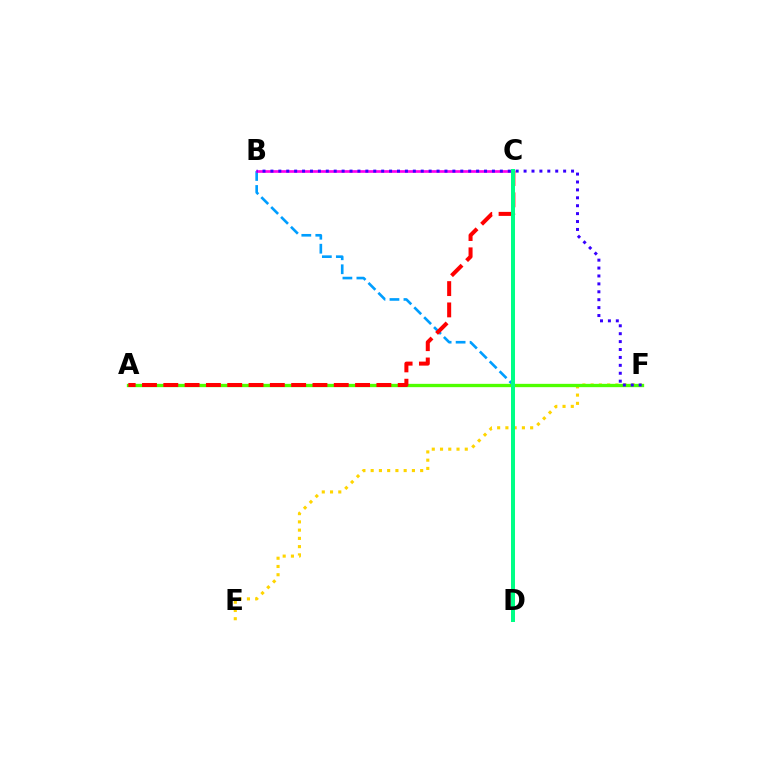{('B', 'D'): [{'color': '#009eff', 'line_style': 'dashed', 'thickness': 1.9}], ('E', 'F'): [{'color': '#ffd500', 'line_style': 'dotted', 'thickness': 2.24}], ('B', 'C'): [{'color': '#ff00ed', 'line_style': 'solid', 'thickness': 1.92}], ('A', 'F'): [{'color': '#4fff00', 'line_style': 'solid', 'thickness': 2.39}], ('B', 'F'): [{'color': '#3700ff', 'line_style': 'dotted', 'thickness': 2.15}], ('A', 'C'): [{'color': '#ff0000', 'line_style': 'dashed', 'thickness': 2.89}], ('C', 'D'): [{'color': '#00ff86', 'line_style': 'solid', 'thickness': 2.88}]}